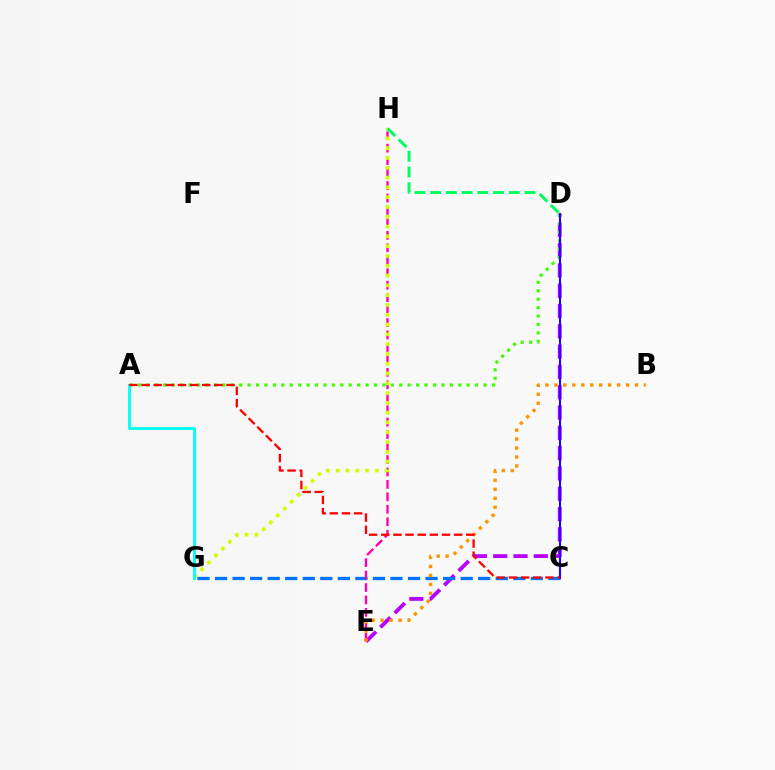{('D', 'E'): [{'color': '#b900ff', 'line_style': 'dashed', 'thickness': 2.76}], ('C', 'G'): [{'color': '#0074ff', 'line_style': 'dashed', 'thickness': 2.38}], ('E', 'H'): [{'color': '#ff00ac', 'line_style': 'dashed', 'thickness': 1.69}], ('G', 'H'): [{'color': '#d1ff00', 'line_style': 'dotted', 'thickness': 2.66}], ('B', 'E'): [{'color': '#ff9400', 'line_style': 'dotted', 'thickness': 2.44}], ('A', 'D'): [{'color': '#3dff00', 'line_style': 'dotted', 'thickness': 2.29}], ('A', 'G'): [{'color': '#00fff6', 'line_style': 'solid', 'thickness': 2.07}], ('C', 'D'): [{'color': '#2500ff', 'line_style': 'solid', 'thickness': 1.52}], ('A', 'C'): [{'color': '#ff0000', 'line_style': 'dashed', 'thickness': 1.65}], ('D', 'H'): [{'color': '#00ff5c', 'line_style': 'dashed', 'thickness': 2.13}]}